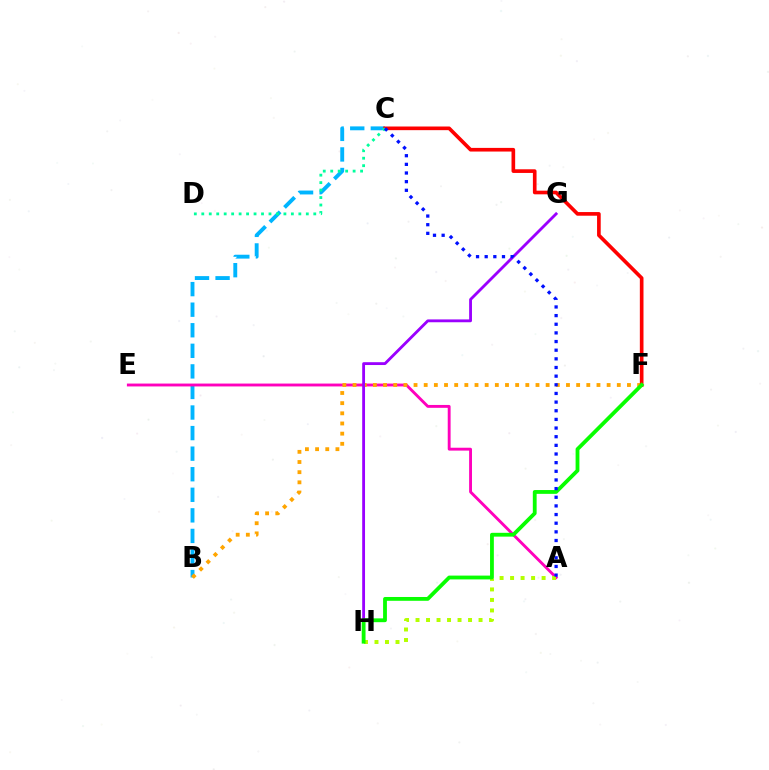{('B', 'C'): [{'color': '#00b5ff', 'line_style': 'dashed', 'thickness': 2.79}], ('A', 'E'): [{'color': '#ff00bd', 'line_style': 'solid', 'thickness': 2.07}], ('B', 'F'): [{'color': '#ffa500', 'line_style': 'dotted', 'thickness': 2.76}], ('G', 'H'): [{'color': '#9b00ff', 'line_style': 'solid', 'thickness': 2.04}], ('A', 'H'): [{'color': '#b3ff00', 'line_style': 'dotted', 'thickness': 2.85}], ('C', 'F'): [{'color': '#ff0000', 'line_style': 'solid', 'thickness': 2.63}], ('F', 'H'): [{'color': '#08ff00', 'line_style': 'solid', 'thickness': 2.74}], ('C', 'D'): [{'color': '#00ff9d', 'line_style': 'dotted', 'thickness': 2.03}], ('A', 'C'): [{'color': '#0010ff', 'line_style': 'dotted', 'thickness': 2.35}]}